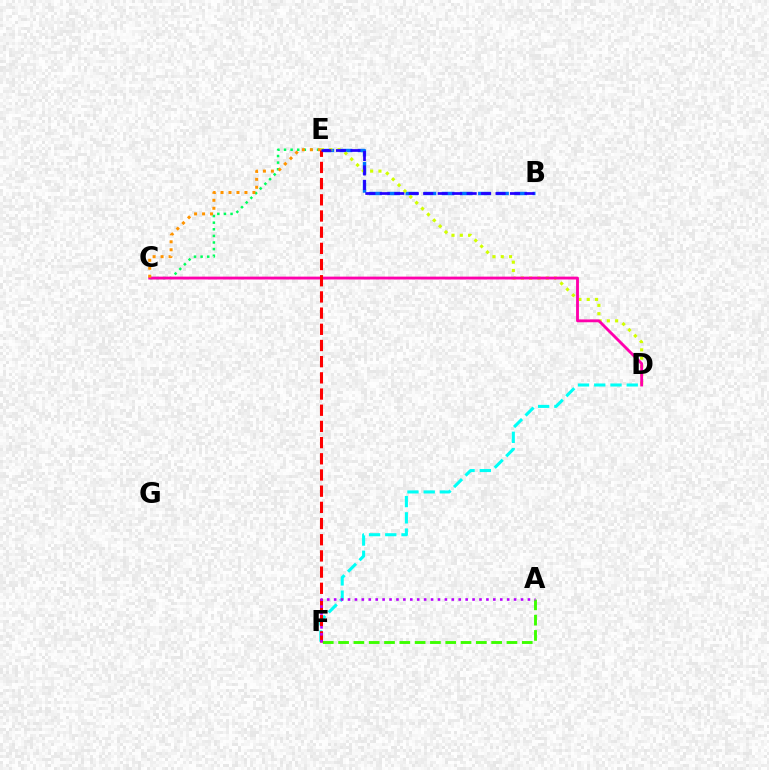{('A', 'F'): [{'color': '#3dff00', 'line_style': 'dashed', 'thickness': 2.08}, {'color': '#b900ff', 'line_style': 'dotted', 'thickness': 1.88}], ('C', 'E'): [{'color': '#00ff5c', 'line_style': 'dotted', 'thickness': 1.8}, {'color': '#ff9400', 'line_style': 'dotted', 'thickness': 2.17}], ('B', 'E'): [{'color': '#0074ff', 'line_style': 'dashed', 'thickness': 2.46}, {'color': '#2500ff', 'line_style': 'dashed', 'thickness': 1.97}], ('D', 'E'): [{'color': '#d1ff00', 'line_style': 'dotted', 'thickness': 2.26}], ('C', 'D'): [{'color': '#ff00ac', 'line_style': 'solid', 'thickness': 2.05}], ('D', 'F'): [{'color': '#00fff6', 'line_style': 'dashed', 'thickness': 2.21}], ('E', 'F'): [{'color': '#ff0000', 'line_style': 'dashed', 'thickness': 2.2}]}